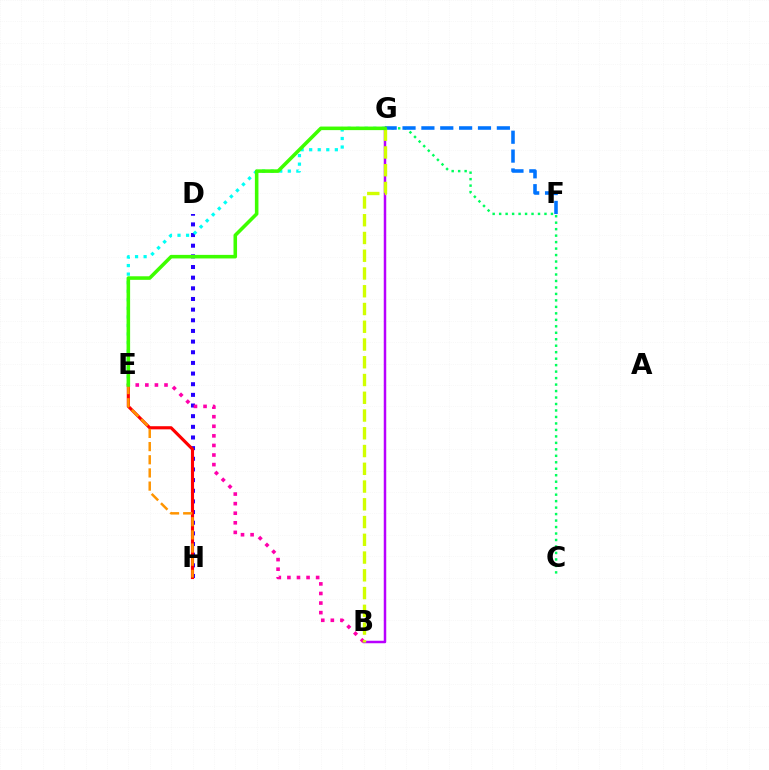{('C', 'G'): [{'color': '#00ff5c', 'line_style': 'dotted', 'thickness': 1.76}], ('D', 'H'): [{'color': '#2500ff', 'line_style': 'dotted', 'thickness': 2.89}], ('F', 'G'): [{'color': '#0074ff', 'line_style': 'dashed', 'thickness': 2.56}], ('E', 'G'): [{'color': '#00fff6', 'line_style': 'dotted', 'thickness': 2.32}, {'color': '#3dff00', 'line_style': 'solid', 'thickness': 2.56}], ('E', 'H'): [{'color': '#ff0000', 'line_style': 'solid', 'thickness': 2.25}, {'color': '#ff9400', 'line_style': 'dashed', 'thickness': 1.79}], ('B', 'G'): [{'color': '#b900ff', 'line_style': 'solid', 'thickness': 1.8}, {'color': '#d1ff00', 'line_style': 'dashed', 'thickness': 2.41}], ('B', 'E'): [{'color': '#ff00ac', 'line_style': 'dotted', 'thickness': 2.6}]}